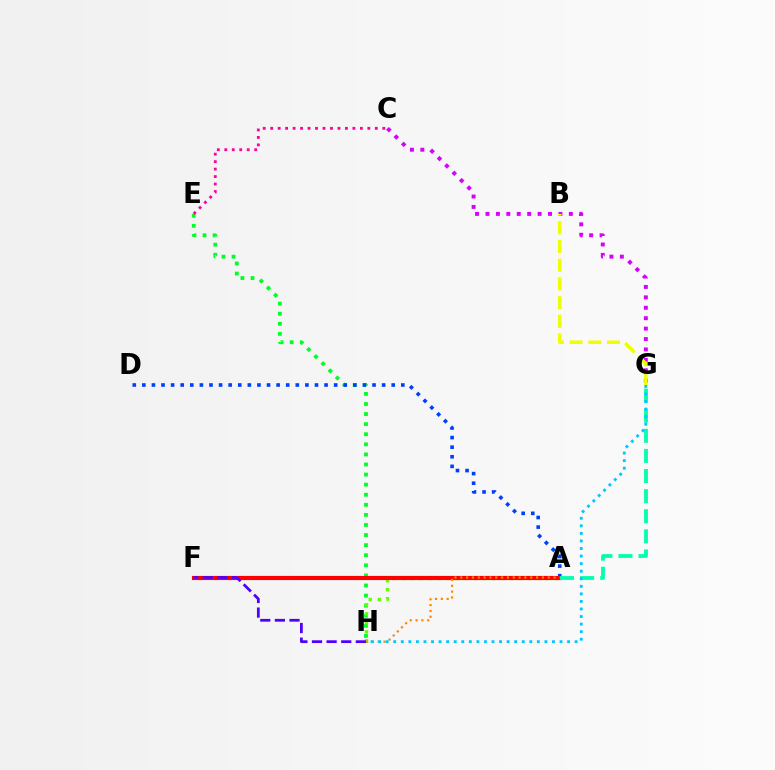{('C', 'G'): [{'color': '#d600ff', 'line_style': 'dotted', 'thickness': 2.83}], ('E', 'H'): [{'color': '#00ff27', 'line_style': 'dotted', 'thickness': 2.74}], ('A', 'H'): [{'color': '#66ff00', 'line_style': 'dotted', 'thickness': 2.45}, {'color': '#ff8800', 'line_style': 'dotted', 'thickness': 1.58}], ('A', 'D'): [{'color': '#003fff', 'line_style': 'dotted', 'thickness': 2.61}], ('A', 'F'): [{'color': '#ff0000', 'line_style': 'solid', 'thickness': 2.98}], ('A', 'G'): [{'color': '#00ffaf', 'line_style': 'dashed', 'thickness': 2.73}], ('B', 'G'): [{'color': '#eeff00', 'line_style': 'dashed', 'thickness': 2.54}], ('C', 'E'): [{'color': '#ff00a0', 'line_style': 'dotted', 'thickness': 2.03}], ('G', 'H'): [{'color': '#00c7ff', 'line_style': 'dotted', 'thickness': 2.05}], ('F', 'H'): [{'color': '#4f00ff', 'line_style': 'dashed', 'thickness': 1.99}]}